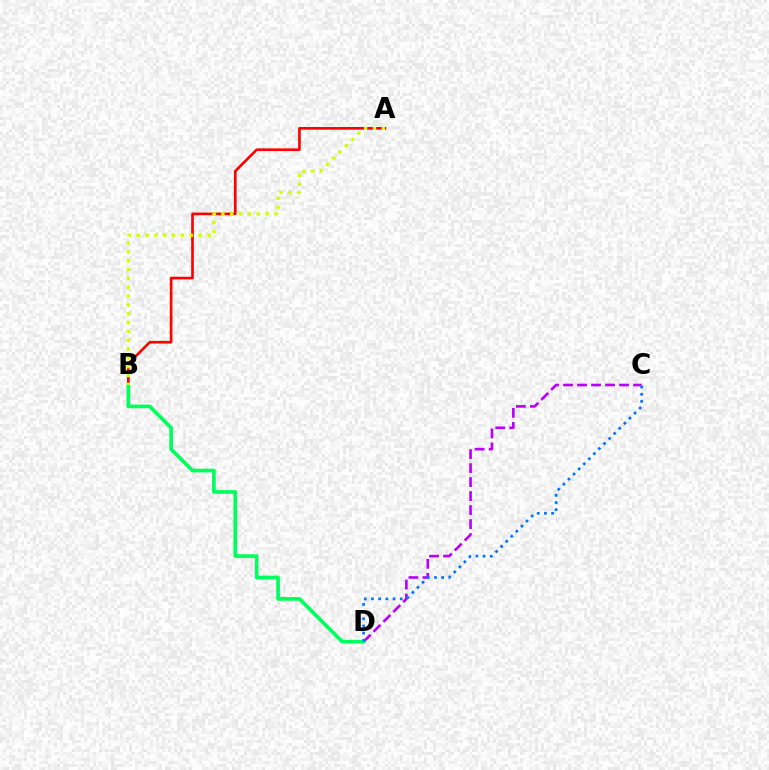{('A', 'B'): [{'color': '#ff0000', 'line_style': 'solid', 'thickness': 1.91}, {'color': '#d1ff00', 'line_style': 'dotted', 'thickness': 2.4}], ('C', 'D'): [{'color': '#b900ff', 'line_style': 'dashed', 'thickness': 1.9}, {'color': '#0074ff', 'line_style': 'dotted', 'thickness': 1.95}], ('B', 'D'): [{'color': '#00ff5c', 'line_style': 'solid', 'thickness': 2.65}]}